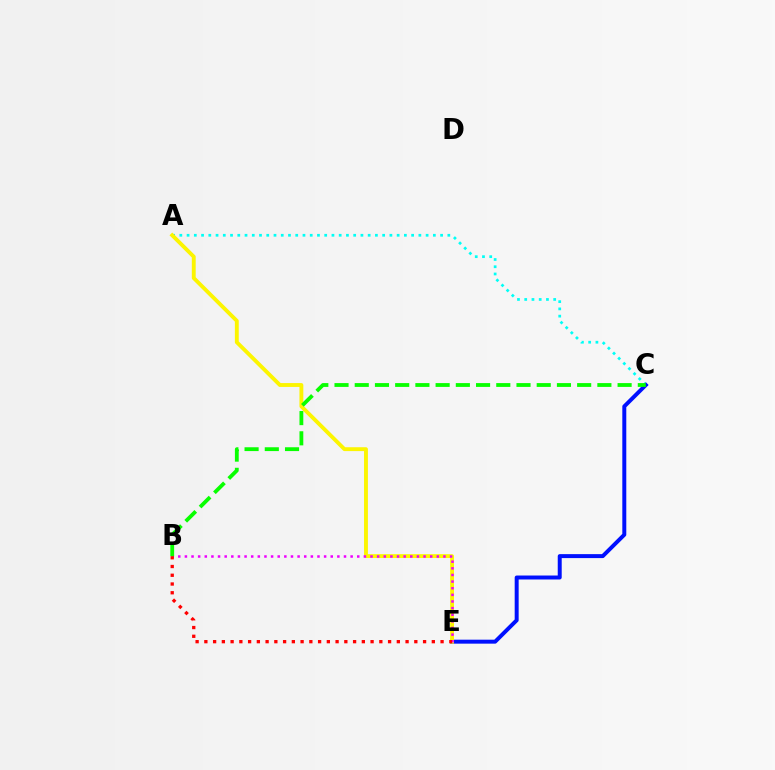{('A', 'C'): [{'color': '#00fff6', 'line_style': 'dotted', 'thickness': 1.97}], ('C', 'E'): [{'color': '#0010ff', 'line_style': 'solid', 'thickness': 2.86}], ('A', 'E'): [{'color': '#fcf500', 'line_style': 'solid', 'thickness': 2.79}], ('B', 'E'): [{'color': '#ee00ff', 'line_style': 'dotted', 'thickness': 1.8}, {'color': '#ff0000', 'line_style': 'dotted', 'thickness': 2.38}], ('B', 'C'): [{'color': '#08ff00', 'line_style': 'dashed', 'thickness': 2.75}]}